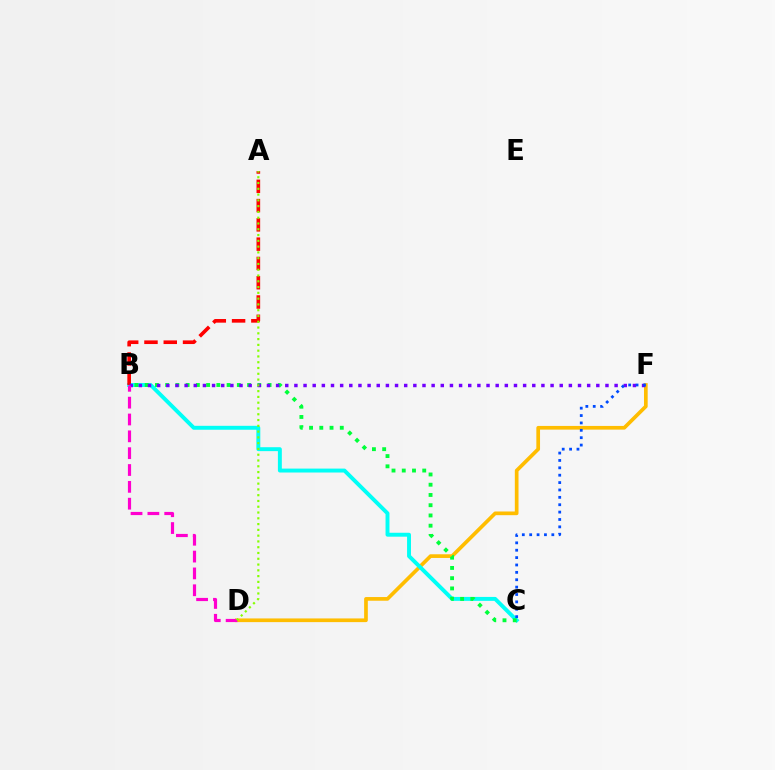{('D', 'F'): [{'color': '#ffbd00', 'line_style': 'solid', 'thickness': 2.65}], ('B', 'C'): [{'color': '#00fff6', 'line_style': 'solid', 'thickness': 2.82}, {'color': '#00ff39', 'line_style': 'dotted', 'thickness': 2.78}], ('A', 'B'): [{'color': '#ff0000', 'line_style': 'dashed', 'thickness': 2.62}], ('B', 'F'): [{'color': '#7200ff', 'line_style': 'dotted', 'thickness': 2.49}], ('B', 'D'): [{'color': '#ff00cf', 'line_style': 'dashed', 'thickness': 2.29}], ('A', 'D'): [{'color': '#84ff00', 'line_style': 'dotted', 'thickness': 1.57}], ('C', 'F'): [{'color': '#004bff', 'line_style': 'dotted', 'thickness': 2.01}]}